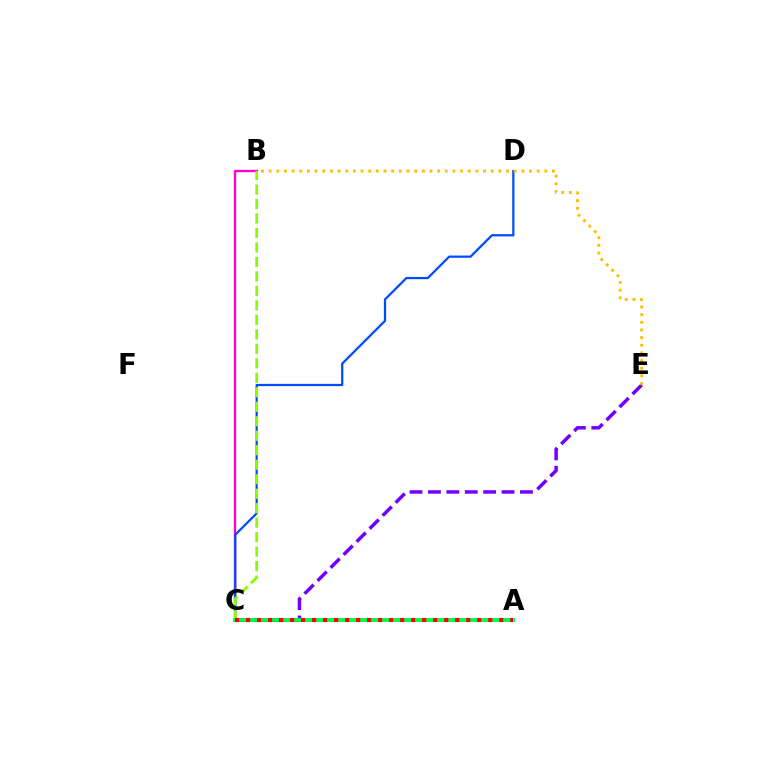{('B', 'C'): [{'color': '#ff00cf', 'line_style': 'solid', 'thickness': 1.68}, {'color': '#84ff00', 'line_style': 'dashed', 'thickness': 1.97}], ('C', 'D'): [{'color': '#004bff', 'line_style': 'solid', 'thickness': 1.61}], ('A', 'C'): [{'color': '#00fff6', 'line_style': 'solid', 'thickness': 2.73}, {'color': '#00ff39', 'line_style': 'solid', 'thickness': 2.63}, {'color': '#ff0000', 'line_style': 'dotted', 'thickness': 2.99}], ('C', 'E'): [{'color': '#7200ff', 'line_style': 'dashed', 'thickness': 2.5}], ('B', 'E'): [{'color': '#ffbd00', 'line_style': 'dotted', 'thickness': 2.08}]}